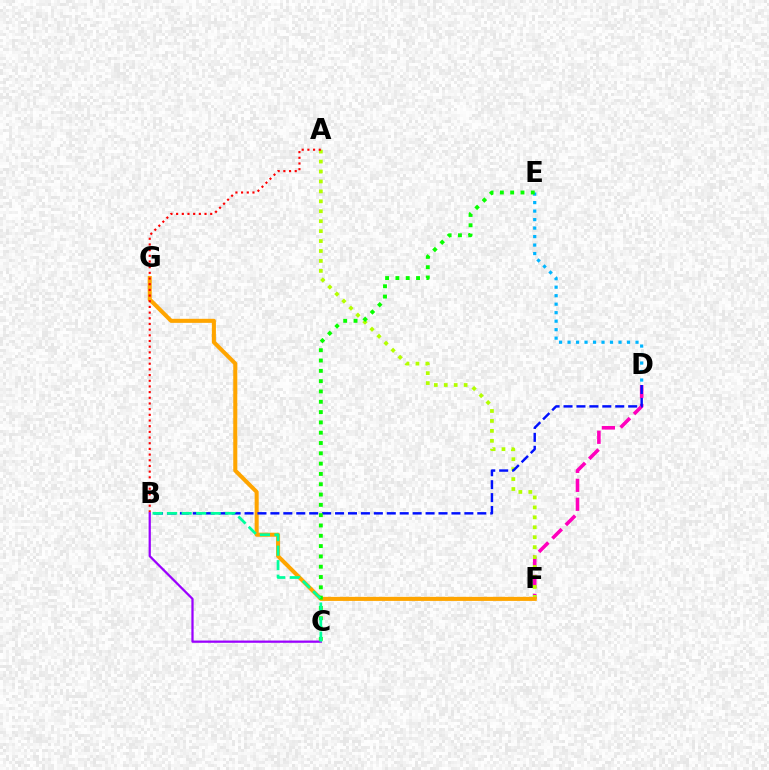{('D', 'E'): [{'color': '#00b5ff', 'line_style': 'dotted', 'thickness': 2.31}], ('D', 'F'): [{'color': '#ff00bd', 'line_style': 'dashed', 'thickness': 2.58}], ('A', 'F'): [{'color': '#b3ff00', 'line_style': 'dotted', 'thickness': 2.7}], ('F', 'G'): [{'color': '#ffa500', 'line_style': 'solid', 'thickness': 2.92}], ('A', 'B'): [{'color': '#ff0000', 'line_style': 'dotted', 'thickness': 1.54}], ('B', 'D'): [{'color': '#0010ff', 'line_style': 'dashed', 'thickness': 1.76}], ('B', 'C'): [{'color': '#9b00ff', 'line_style': 'solid', 'thickness': 1.62}, {'color': '#00ff9d', 'line_style': 'dashed', 'thickness': 1.97}], ('C', 'E'): [{'color': '#08ff00', 'line_style': 'dotted', 'thickness': 2.8}]}